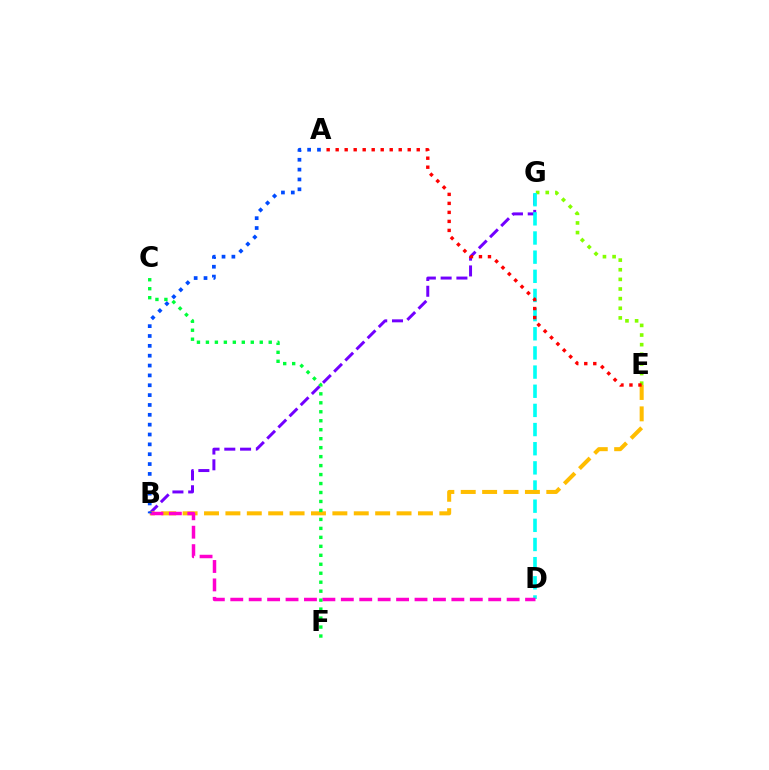{('E', 'G'): [{'color': '#84ff00', 'line_style': 'dotted', 'thickness': 2.62}], ('B', 'G'): [{'color': '#7200ff', 'line_style': 'dashed', 'thickness': 2.14}], ('D', 'G'): [{'color': '#00fff6', 'line_style': 'dashed', 'thickness': 2.6}], ('B', 'E'): [{'color': '#ffbd00', 'line_style': 'dashed', 'thickness': 2.91}], ('A', 'E'): [{'color': '#ff0000', 'line_style': 'dotted', 'thickness': 2.45}], ('B', 'D'): [{'color': '#ff00cf', 'line_style': 'dashed', 'thickness': 2.5}], ('A', 'B'): [{'color': '#004bff', 'line_style': 'dotted', 'thickness': 2.68}], ('C', 'F'): [{'color': '#00ff39', 'line_style': 'dotted', 'thickness': 2.44}]}